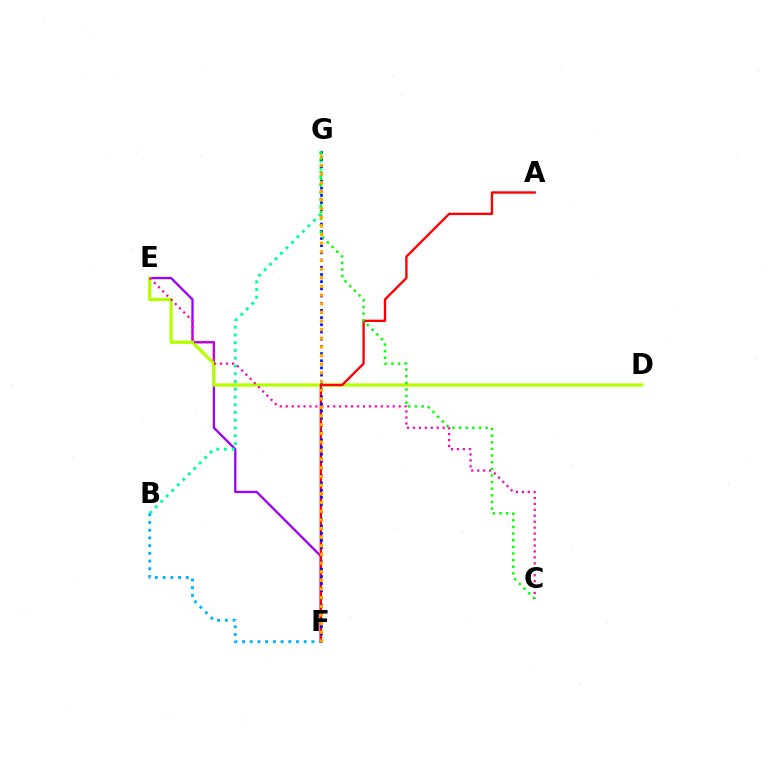{('E', 'F'): [{'color': '#9b00ff', 'line_style': 'solid', 'thickness': 1.66}], ('D', 'E'): [{'color': '#b3ff00', 'line_style': 'solid', 'thickness': 2.35}], ('A', 'F'): [{'color': '#ff0000', 'line_style': 'solid', 'thickness': 1.69}], ('B', 'G'): [{'color': '#00ff9d', 'line_style': 'dotted', 'thickness': 2.11}], ('C', 'E'): [{'color': '#ff00bd', 'line_style': 'dotted', 'thickness': 1.62}], ('F', 'G'): [{'color': '#0010ff', 'line_style': 'dotted', 'thickness': 1.95}, {'color': '#ffa500', 'line_style': 'dotted', 'thickness': 2.35}], ('B', 'F'): [{'color': '#00b5ff', 'line_style': 'dotted', 'thickness': 2.09}], ('C', 'G'): [{'color': '#08ff00', 'line_style': 'dotted', 'thickness': 1.8}]}